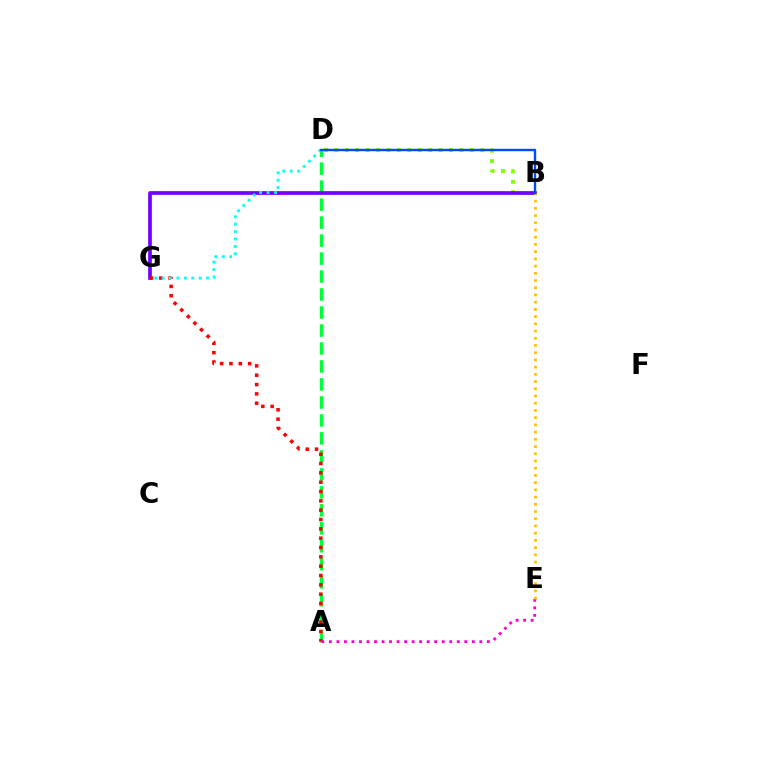{('A', 'D'): [{'color': '#00ff39', 'line_style': 'dashed', 'thickness': 2.44}], ('B', 'D'): [{'color': '#84ff00', 'line_style': 'dotted', 'thickness': 2.83}, {'color': '#004bff', 'line_style': 'solid', 'thickness': 1.73}], ('B', 'G'): [{'color': '#7200ff', 'line_style': 'solid', 'thickness': 2.66}], ('A', 'G'): [{'color': '#ff0000', 'line_style': 'dotted', 'thickness': 2.54}], ('D', 'G'): [{'color': '#00fff6', 'line_style': 'dotted', 'thickness': 2.02}], ('A', 'E'): [{'color': '#ff00cf', 'line_style': 'dotted', 'thickness': 2.04}], ('B', 'E'): [{'color': '#ffbd00', 'line_style': 'dotted', 'thickness': 1.96}]}